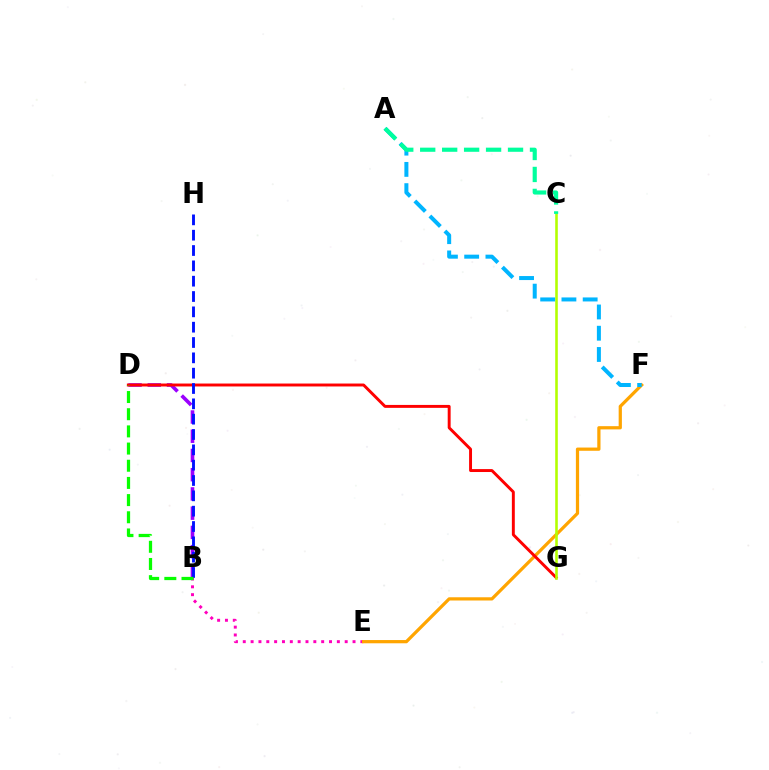{('B', 'D'): [{'color': '#9b00ff', 'line_style': 'dashed', 'thickness': 2.61}, {'color': '#08ff00', 'line_style': 'dashed', 'thickness': 2.33}], ('B', 'E'): [{'color': '#ff00bd', 'line_style': 'dotted', 'thickness': 2.13}], ('E', 'F'): [{'color': '#ffa500', 'line_style': 'solid', 'thickness': 2.32}], ('D', 'G'): [{'color': '#ff0000', 'line_style': 'solid', 'thickness': 2.11}], ('C', 'G'): [{'color': '#b3ff00', 'line_style': 'solid', 'thickness': 1.86}], ('A', 'F'): [{'color': '#00b5ff', 'line_style': 'dashed', 'thickness': 2.89}], ('A', 'C'): [{'color': '#00ff9d', 'line_style': 'dashed', 'thickness': 2.98}], ('B', 'H'): [{'color': '#0010ff', 'line_style': 'dashed', 'thickness': 2.08}]}